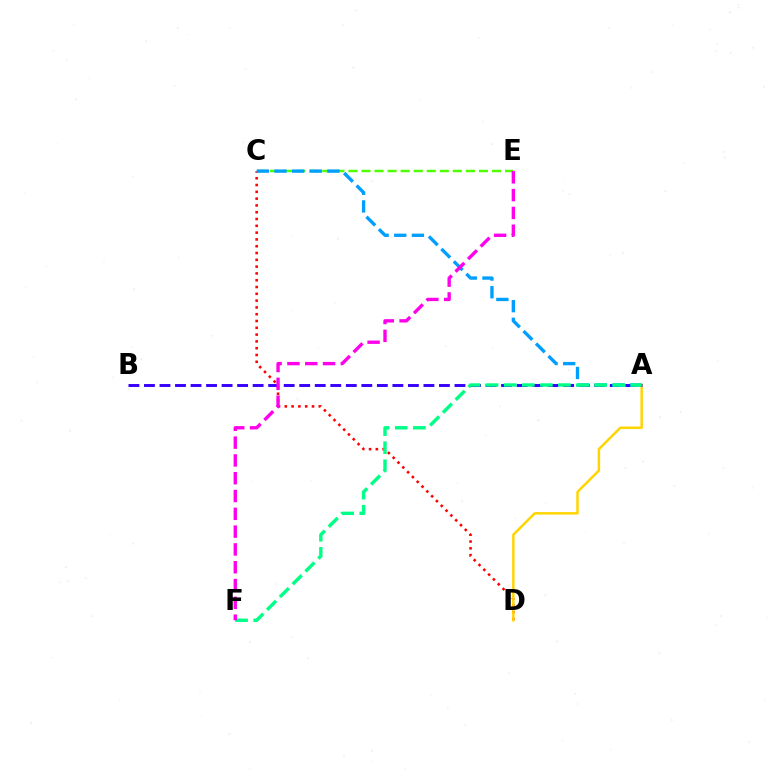{('C', 'D'): [{'color': '#ff0000', 'line_style': 'dotted', 'thickness': 1.85}], ('C', 'E'): [{'color': '#4fff00', 'line_style': 'dashed', 'thickness': 1.77}], ('A', 'D'): [{'color': '#ffd500', 'line_style': 'solid', 'thickness': 1.79}], ('A', 'B'): [{'color': '#3700ff', 'line_style': 'dashed', 'thickness': 2.11}], ('A', 'C'): [{'color': '#009eff', 'line_style': 'dashed', 'thickness': 2.4}], ('A', 'F'): [{'color': '#00ff86', 'line_style': 'dashed', 'thickness': 2.46}], ('E', 'F'): [{'color': '#ff00ed', 'line_style': 'dashed', 'thickness': 2.42}]}